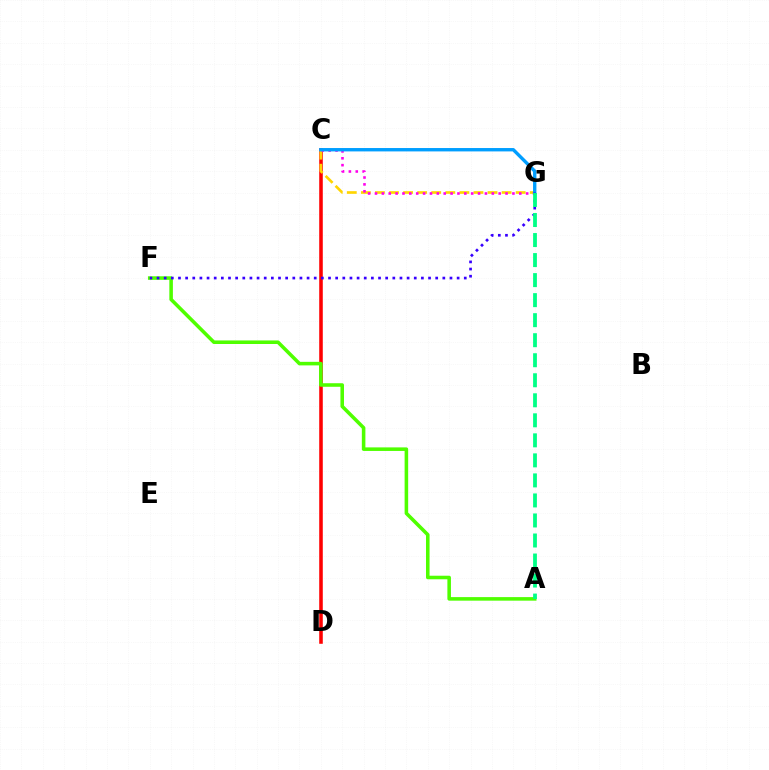{('C', 'D'): [{'color': '#ff0000', 'line_style': 'solid', 'thickness': 2.57}], ('C', 'G'): [{'color': '#ffd500', 'line_style': 'dashed', 'thickness': 1.91}, {'color': '#ff00ed', 'line_style': 'dotted', 'thickness': 1.87}, {'color': '#009eff', 'line_style': 'solid', 'thickness': 2.43}], ('A', 'F'): [{'color': '#4fff00', 'line_style': 'solid', 'thickness': 2.56}], ('F', 'G'): [{'color': '#3700ff', 'line_style': 'dotted', 'thickness': 1.94}], ('A', 'G'): [{'color': '#00ff86', 'line_style': 'dashed', 'thickness': 2.72}]}